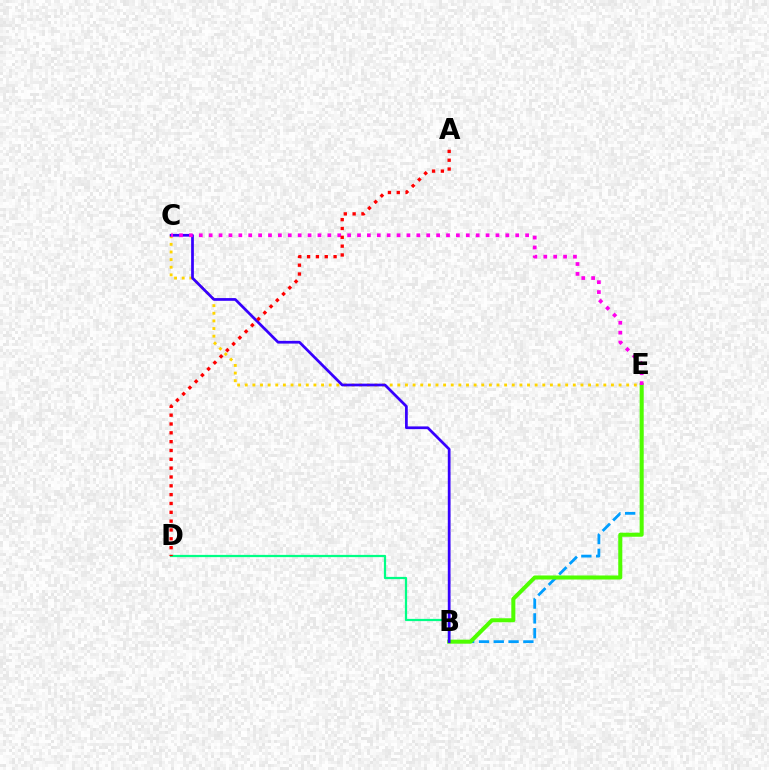{('C', 'E'): [{'color': '#ffd500', 'line_style': 'dotted', 'thickness': 2.07}, {'color': '#ff00ed', 'line_style': 'dotted', 'thickness': 2.69}], ('B', 'E'): [{'color': '#009eff', 'line_style': 'dashed', 'thickness': 2.01}, {'color': '#4fff00', 'line_style': 'solid', 'thickness': 2.9}], ('B', 'D'): [{'color': '#00ff86', 'line_style': 'solid', 'thickness': 1.61}], ('B', 'C'): [{'color': '#3700ff', 'line_style': 'solid', 'thickness': 1.97}], ('A', 'D'): [{'color': '#ff0000', 'line_style': 'dotted', 'thickness': 2.4}]}